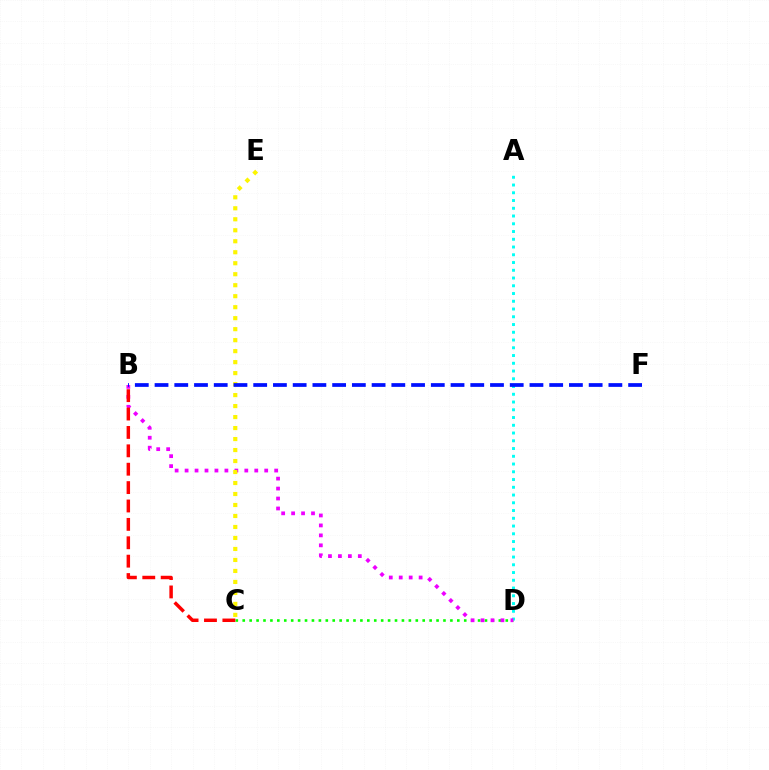{('C', 'D'): [{'color': '#08ff00', 'line_style': 'dotted', 'thickness': 1.88}], ('A', 'D'): [{'color': '#00fff6', 'line_style': 'dotted', 'thickness': 2.11}], ('B', 'D'): [{'color': '#ee00ff', 'line_style': 'dotted', 'thickness': 2.7}], ('C', 'E'): [{'color': '#fcf500', 'line_style': 'dotted', 'thickness': 2.99}], ('B', 'F'): [{'color': '#0010ff', 'line_style': 'dashed', 'thickness': 2.68}], ('B', 'C'): [{'color': '#ff0000', 'line_style': 'dashed', 'thickness': 2.5}]}